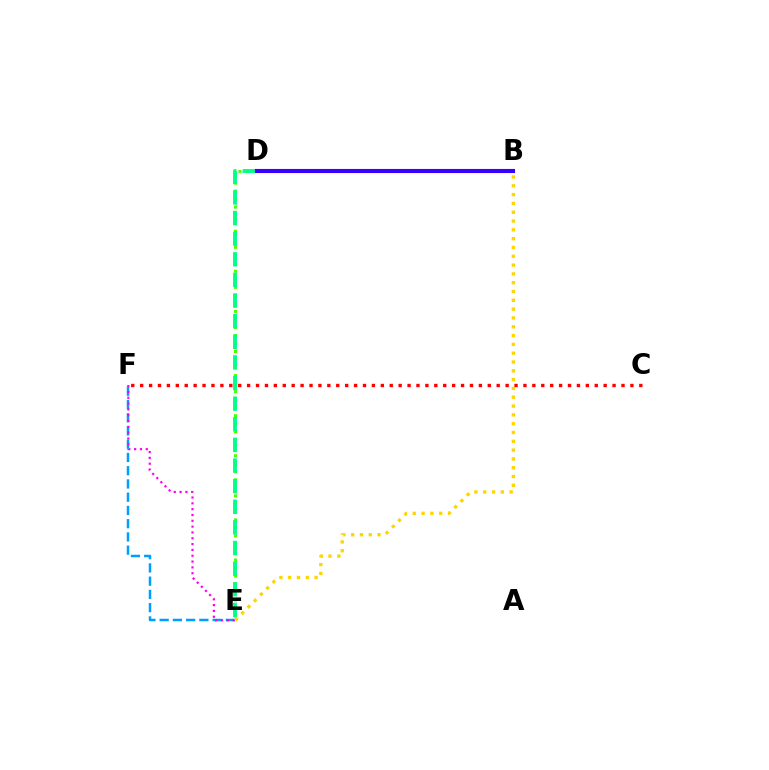{('E', 'F'): [{'color': '#009eff', 'line_style': 'dashed', 'thickness': 1.8}, {'color': '#ff00ed', 'line_style': 'dotted', 'thickness': 1.58}], ('C', 'F'): [{'color': '#ff0000', 'line_style': 'dotted', 'thickness': 2.42}], ('D', 'E'): [{'color': '#4fff00', 'line_style': 'dotted', 'thickness': 2.18}, {'color': '#00ff86', 'line_style': 'dashed', 'thickness': 2.8}], ('B', 'D'): [{'color': '#3700ff', 'line_style': 'solid', 'thickness': 2.96}], ('B', 'E'): [{'color': '#ffd500', 'line_style': 'dotted', 'thickness': 2.39}]}